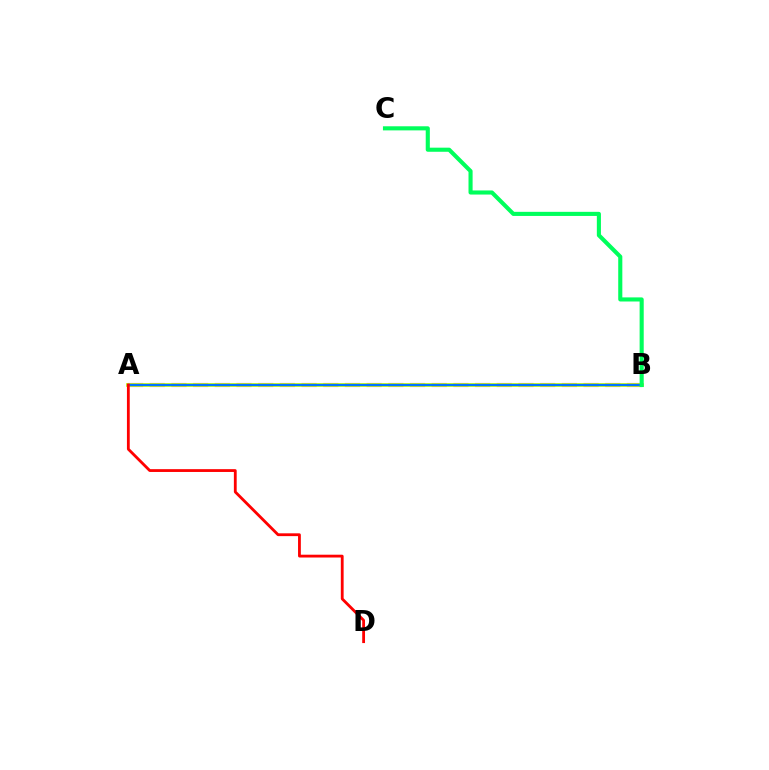{('A', 'B'): [{'color': '#b900ff', 'line_style': 'dashed', 'thickness': 2.95}, {'color': '#d1ff00', 'line_style': 'solid', 'thickness': 2.71}, {'color': '#0074ff', 'line_style': 'solid', 'thickness': 1.61}], ('A', 'D'): [{'color': '#ff0000', 'line_style': 'solid', 'thickness': 2.02}], ('B', 'C'): [{'color': '#00ff5c', 'line_style': 'solid', 'thickness': 2.95}]}